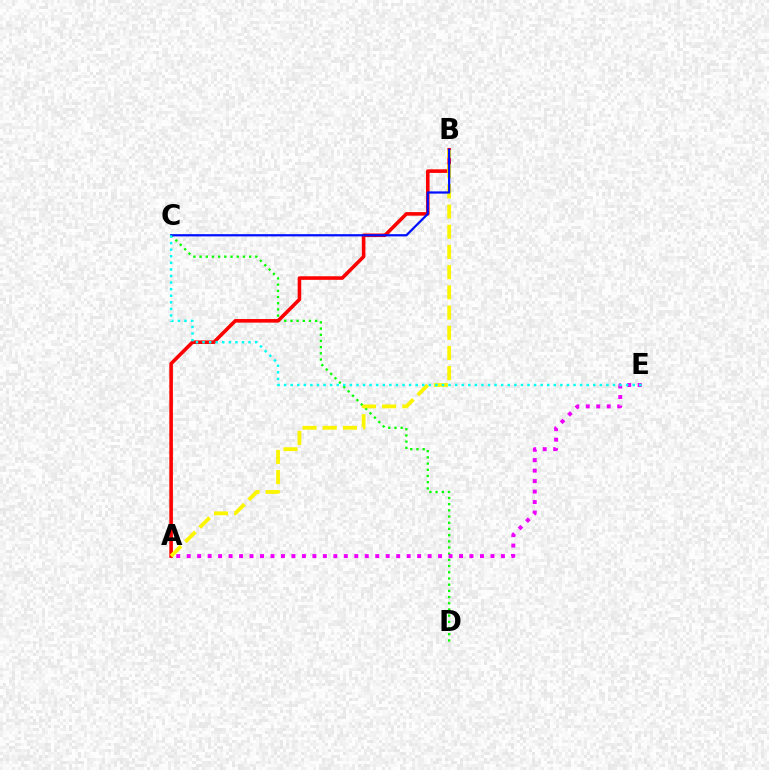{('C', 'D'): [{'color': '#08ff00', 'line_style': 'dotted', 'thickness': 1.68}], ('A', 'B'): [{'color': '#ff0000', 'line_style': 'solid', 'thickness': 2.58}, {'color': '#fcf500', 'line_style': 'dashed', 'thickness': 2.74}], ('B', 'C'): [{'color': '#0010ff', 'line_style': 'solid', 'thickness': 1.62}], ('A', 'E'): [{'color': '#ee00ff', 'line_style': 'dotted', 'thickness': 2.85}], ('C', 'E'): [{'color': '#00fff6', 'line_style': 'dotted', 'thickness': 1.79}]}